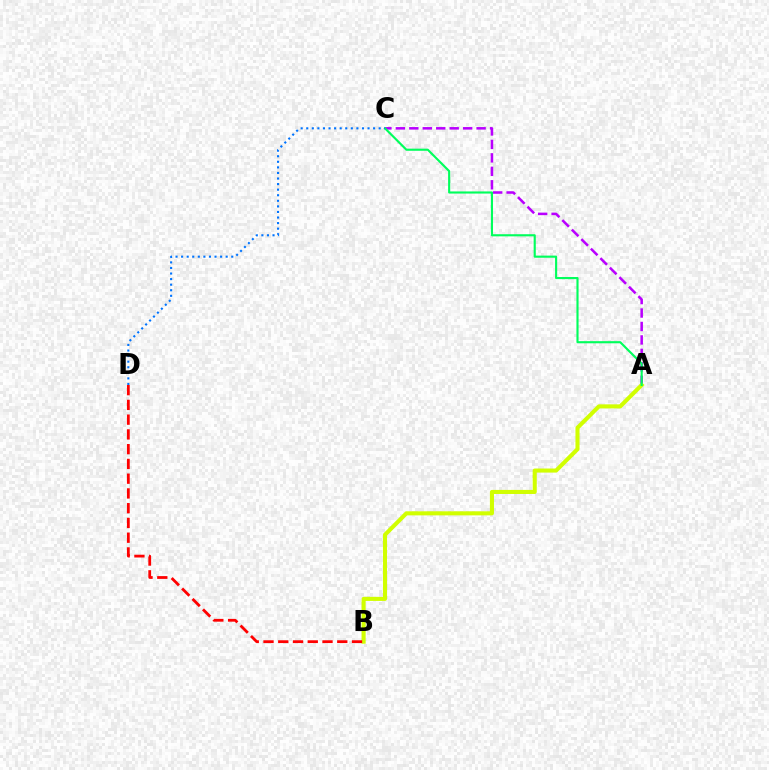{('A', 'C'): [{'color': '#b900ff', 'line_style': 'dashed', 'thickness': 1.83}, {'color': '#00ff5c', 'line_style': 'solid', 'thickness': 1.54}], ('A', 'B'): [{'color': '#d1ff00', 'line_style': 'solid', 'thickness': 2.93}], ('C', 'D'): [{'color': '#0074ff', 'line_style': 'dotted', 'thickness': 1.51}], ('B', 'D'): [{'color': '#ff0000', 'line_style': 'dashed', 'thickness': 2.0}]}